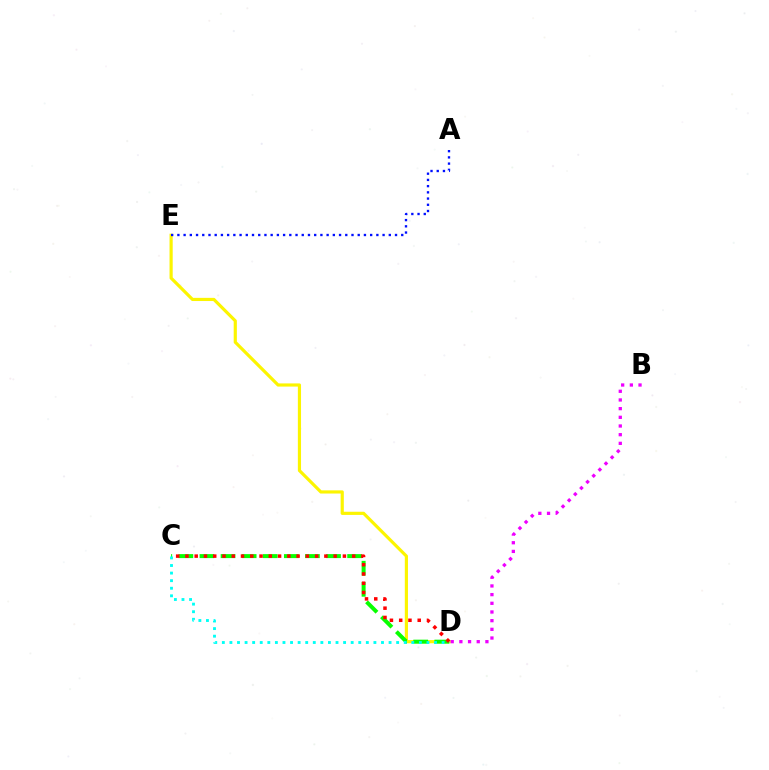{('D', 'E'): [{'color': '#fcf500', 'line_style': 'solid', 'thickness': 2.28}], ('C', 'D'): [{'color': '#08ff00', 'line_style': 'dashed', 'thickness': 2.87}, {'color': '#ff0000', 'line_style': 'dotted', 'thickness': 2.52}, {'color': '#00fff6', 'line_style': 'dotted', 'thickness': 2.06}], ('B', 'D'): [{'color': '#ee00ff', 'line_style': 'dotted', 'thickness': 2.36}], ('A', 'E'): [{'color': '#0010ff', 'line_style': 'dotted', 'thickness': 1.69}]}